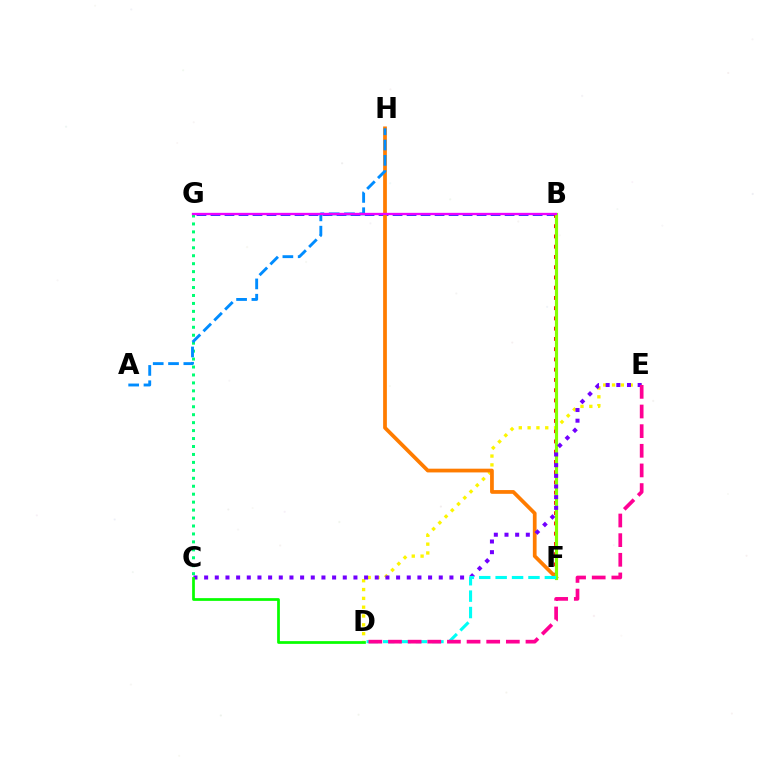{('B', 'G'): [{'color': '#0010ff', 'line_style': 'dashed', 'thickness': 1.9}, {'color': '#ee00ff', 'line_style': 'solid', 'thickness': 1.67}], ('B', 'F'): [{'color': '#ff0000', 'line_style': 'dotted', 'thickness': 2.78}, {'color': '#84ff00', 'line_style': 'solid', 'thickness': 2.28}], ('C', 'G'): [{'color': '#00ff74', 'line_style': 'dotted', 'thickness': 2.16}], ('D', 'E'): [{'color': '#fcf500', 'line_style': 'dotted', 'thickness': 2.4}, {'color': '#ff0094', 'line_style': 'dashed', 'thickness': 2.67}], ('F', 'H'): [{'color': '#ff7c00', 'line_style': 'solid', 'thickness': 2.69}], ('C', 'E'): [{'color': '#7200ff', 'line_style': 'dotted', 'thickness': 2.9}], ('A', 'H'): [{'color': '#008cff', 'line_style': 'dashed', 'thickness': 2.08}], ('C', 'D'): [{'color': '#08ff00', 'line_style': 'solid', 'thickness': 1.97}], ('D', 'F'): [{'color': '#00fff6', 'line_style': 'dashed', 'thickness': 2.23}]}